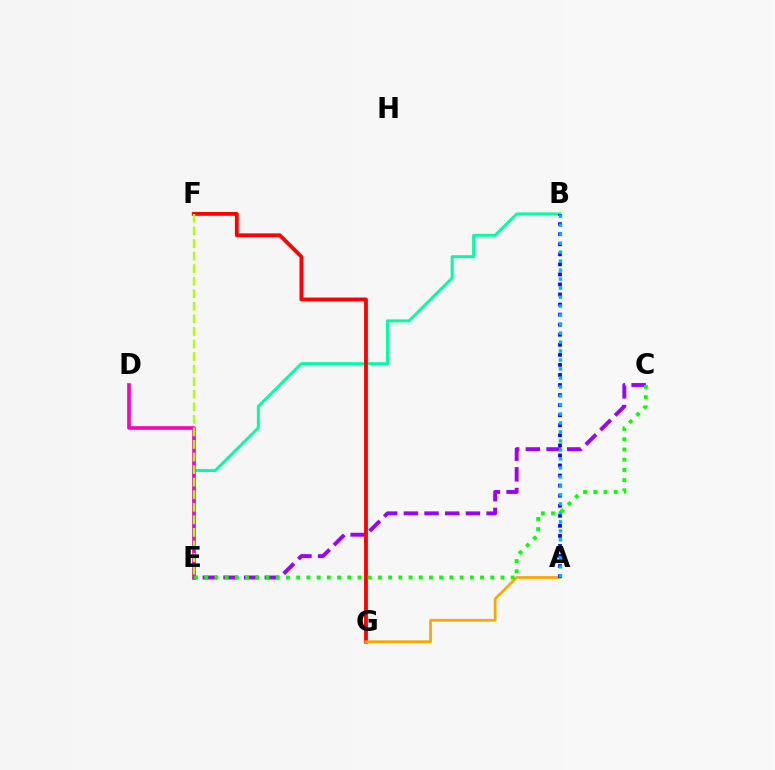{('C', 'E'): [{'color': '#9b00ff', 'line_style': 'dashed', 'thickness': 2.81}, {'color': '#08ff00', 'line_style': 'dotted', 'thickness': 2.78}], ('B', 'E'): [{'color': '#00ff9d', 'line_style': 'solid', 'thickness': 2.1}], ('D', 'E'): [{'color': '#ff00bd', 'line_style': 'solid', 'thickness': 2.62}], ('F', 'G'): [{'color': '#ff0000', 'line_style': 'solid', 'thickness': 2.76}], ('A', 'G'): [{'color': '#ffa500', 'line_style': 'solid', 'thickness': 1.96}], ('A', 'B'): [{'color': '#0010ff', 'line_style': 'dotted', 'thickness': 2.73}, {'color': '#00b5ff', 'line_style': 'dotted', 'thickness': 2.44}], ('E', 'F'): [{'color': '#b3ff00', 'line_style': 'dashed', 'thickness': 1.71}]}